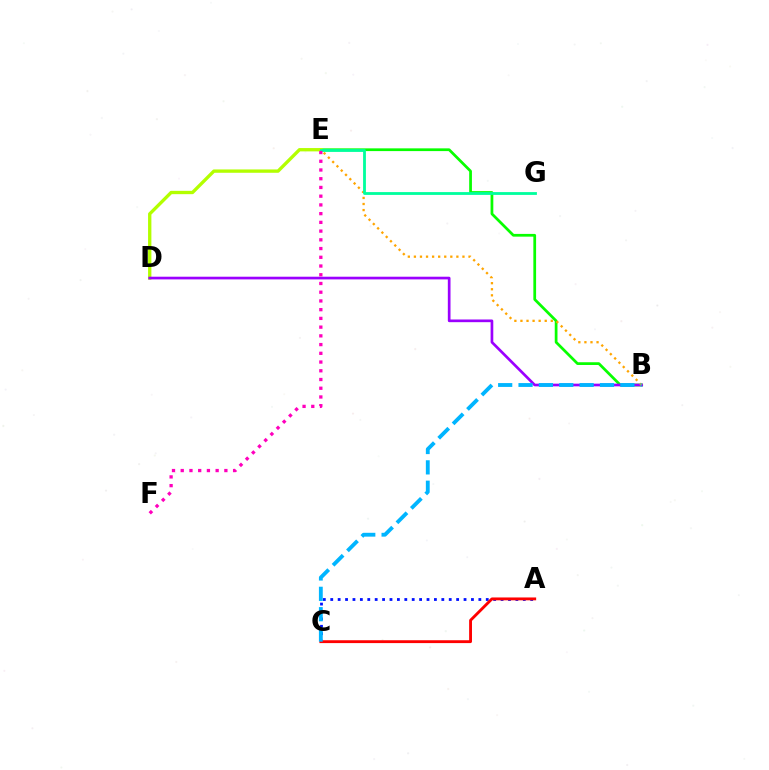{('B', 'E'): [{'color': '#08ff00', 'line_style': 'solid', 'thickness': 1.97}, {'color': '#ffa500', 'line_style': 'dotted', 'thickness': 1.65}], ('D', 'E'): [{'color': '#b3ff00', 'line_style': 'solid', 'thickness': 2.4}], ('B', 'D'): [{'color': '#9b00ff', 'line_style': 'solid', 'thickness': 1.94}], ('A', 'C'): [{'color': '#0010ff', 'line_style': 'dotted', 'thickness': 2.01}, {'color': '#ff0000', 'line_style': 'solid', 'thickness': 2.06}], ('E', 'G'): [{'color': '#00ff9d', 'line_style': 'solid', 'thickness': 2.03}], ('E', 'F'): [{'color': '#ff00bd', 'line_style': 'dotted', 'thickness': 2.37}], ('B', 'C'): [{'color': '#00b5ff', 'line_style': 'dashed', 'thickness': 2.77}]}